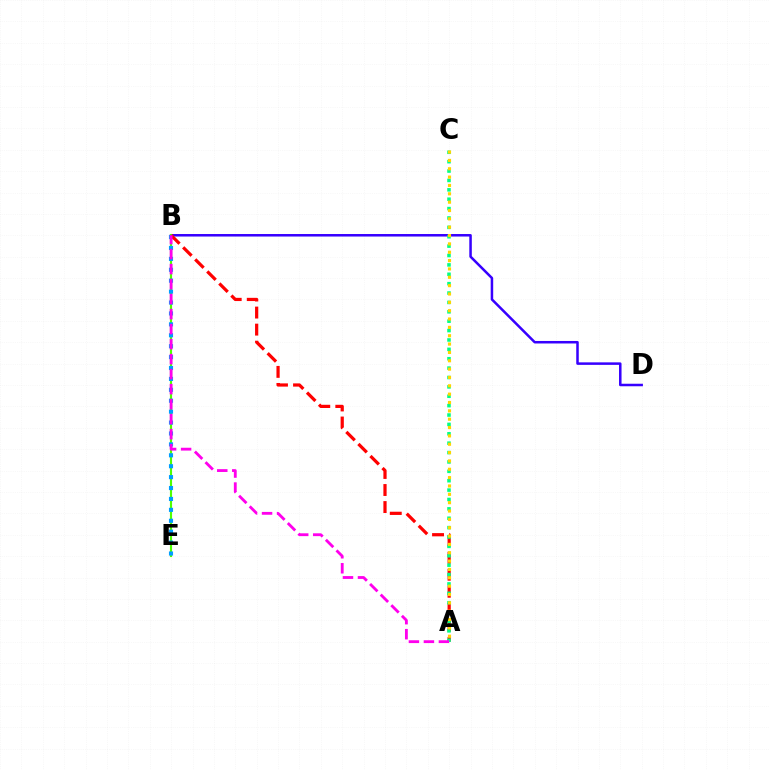{('B', 'D'): [{'color': '#3700ff', 'line_style': 'solid', 'thickness': 1.81}], ('B', 'E'): [{'color': '#4fff00', 'line_style': 'solid', 'thickness': 1.54}, {'color': '#009eff', 'line_style': 'dotted', 'thickness': 2.96}], ('A', 'B'): [{'color': '#ff0000', 'line_style': 'dashed', 'thickness': 2.32}, {'color': '#ff00ed', 'line_style': 'dashed', 'thickness': 2.04}], ('A', 'C'): [{'color': '#00ff86', 'line_style': 'dotted', 'thickness': 2.55}, {'color': '#ffd500', 'line_style': 'dotted', 'thickness': 2.27}]}